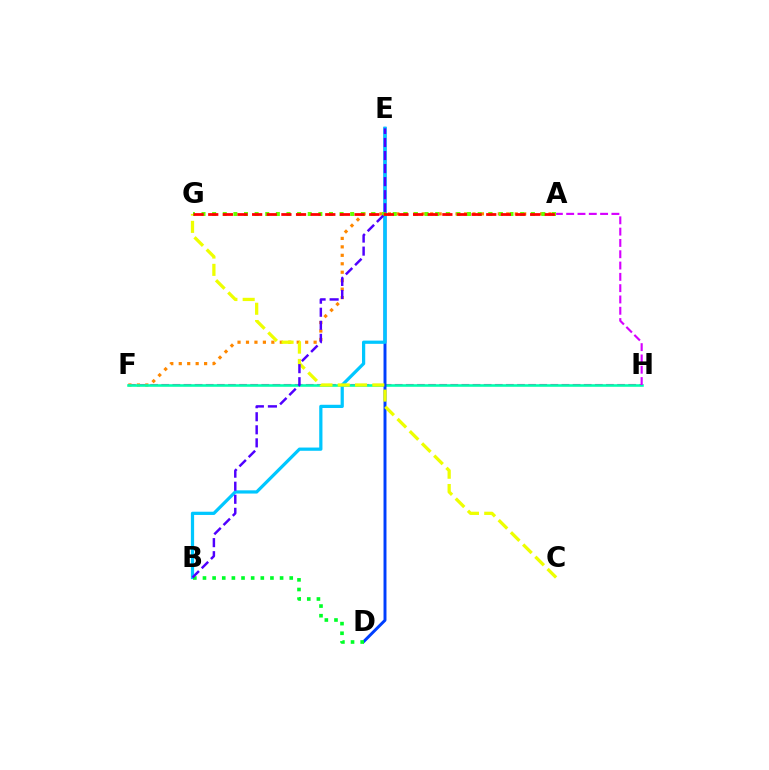{('F', 'H'): [{'color': '#ff00a0', 'line_style': 'dashed', 'thickness': 1.51}, {'color': '#00ffaf', 'line_style': 'solid', 'thickness': 1.85}], ('A', 'F'): [{'color': '#ff8800', 'line_style': 'dotted', 'thickness': 2.3}], ('D', 'E'): [{'color': '#003fff', 'line_style': 'solid', 'thickness': 2.13}], ('B', 'E'): [{'color': '#00c7ff', 'line_style': 'solid', 'thickness': 2.32}, {'color': '#4f00ff', 'line_style': 'dashed', 'thickness': 1.77}], ('C', 'G'): [{'color': '#eeff00', 'line_style': 'dashed', 'thickness': 2.35}], ('B', 'D'): [{'color': '#00ff27', 'line_style': 'dotted', 'thickness': 2.62}], ('A', 'G'): [{'color': '#66ff00', 'line_style': 'dotted', 'thickness': 2.89}, {'color': '#ff0000', 'line_style': 'dashed', 'thickness': 1.99}], ('A', 'H'): [{'color': '#d600ff', 'line_style': 'dashed', 'thickness': 1.54}]}